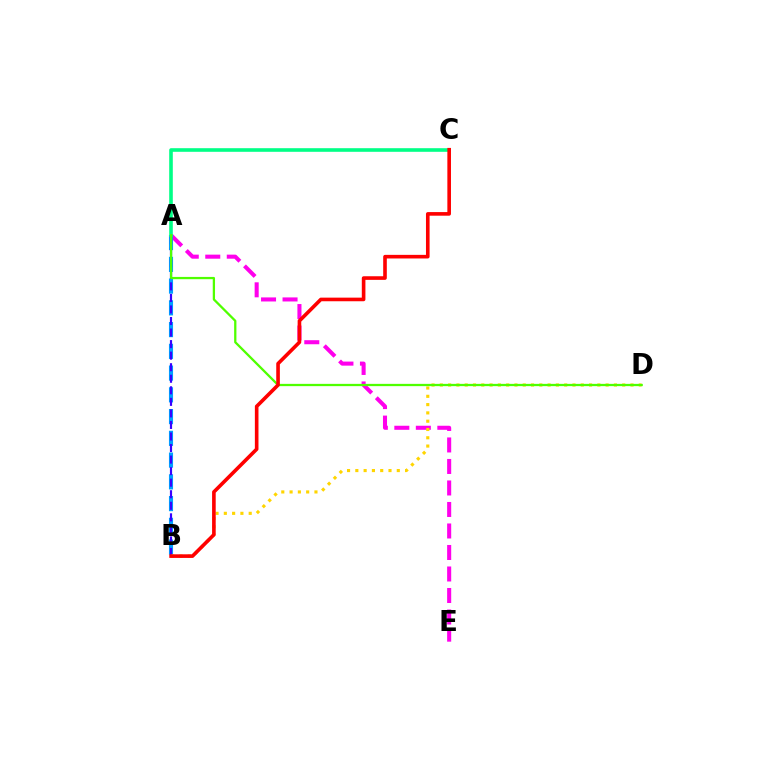{('A', 'E'): [{'color': '#ff00ed', 'line_style': 'dashed', 'thickness': 2.92}], ('A', 'B'): [{'color': '#009eff', 'line_style': 'dashed', 'thickness': 2.95}, {'color': '#3700ff', 'line_style': 'dashed', 'thickness': 1.57}], ('A', 'C'): [{'color': '#00ff86', 'line_style': 'solid', 'thickness': 2.6}], ('B', 'D'): [{'color': '#ffd500', 'line_style': 'dotted', 'thickness': 2.25}], ('A', 'D'): [{'color': '#4fff00', 'line_style': 'solid', 'thickness': 1.64}], ('B', 'C'): [{'color': '#ff0000', 'line_style': 'solid', 'thickness': 2.6}]}